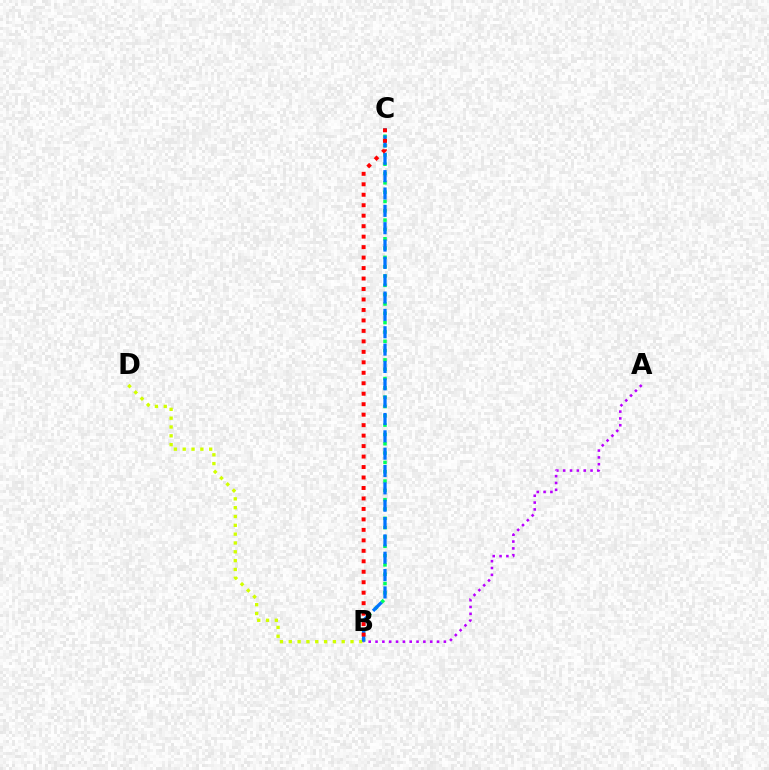{('B', 'C'): [{'color': '#00ff5c', 'line_style': 'dotted', 'thickness': 2.53}, {'color': '#0074ff', 'line_style': 'dashed', 'thickness': 2.36}, {'color': '#ff0000', 'line_style': 'dotted', 'thickness': 2.85}], ('B', 'D'): [{'color': '#d1ff00', 'line_style': 'dotted', 'thickness': 2.4}], ('A', 'B'): [{'color': '#b900ff', 'line_style': 'dotted', 'thickness': 1.86}]}